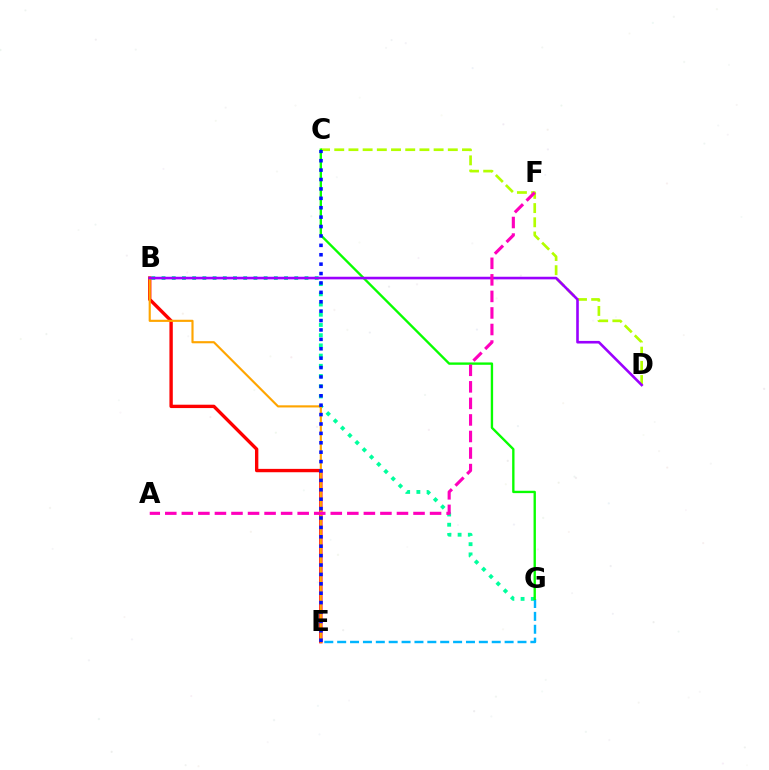{('C', 'D'): [{'color': '#b3ff00', 'line_style': 'dashed', 'thickness': 1.93}], ('B', 'G'): [{'color': '#00ff9d', 'line_style': 'dotted', 'thickness': 2.77}], ('B', 'E'): [{'color': '#ff0000', 'line_style': 'solid', 'thickness': 2.42}, {'color': '#ffa500', 'line_style': 'solid', 'thickness': 1.55}], ('E', 'G'): [{'color': '#00b5ff', 'line_style': 'dashed', 'thickness': 1.75}], ('C', 'G'): [{'color': '#08ff00', 'line_style': 'solid', 'thickness': 1.7}], ('C', 'E'): [{'color': '#0010ff', 'line_style': 'dotted', 'thickness': 2.55}], ('B', 'D'): [{'color': '#9b00ff', 'line_style': 'solid', 'thickness': 1.88}], ('A', 'F'): [{'color': '#ff00bd', 'line_style': 'dashed', 'thickness': 2.25}]}